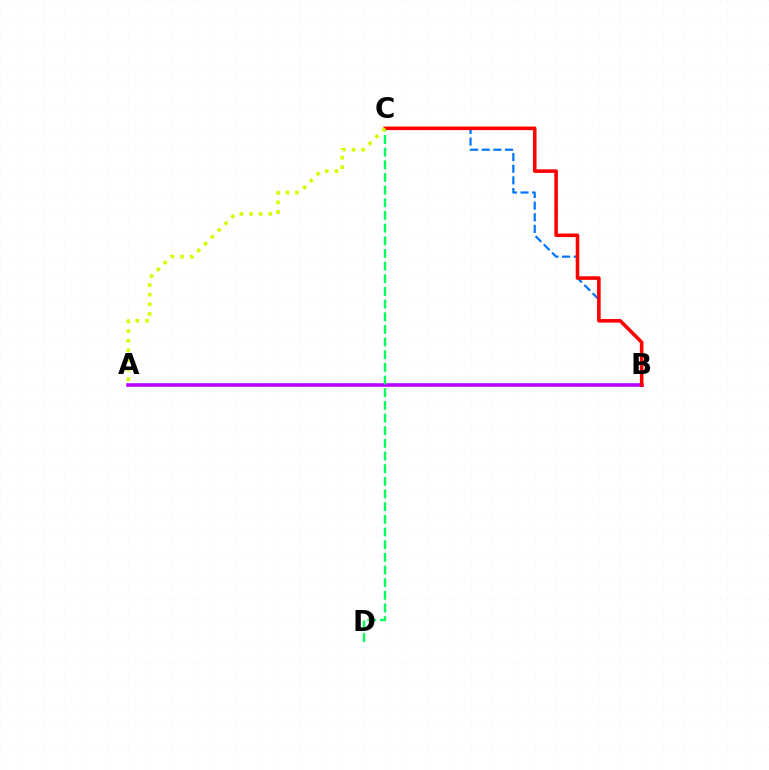{('B', 'C'): [{'color': '#0074ff', 'line_style': 'dashed', 'thickness': 1.58}, {'color': '#ff0000', 'line_style': 'solid', 'thickness': 2.57}], ('A', 'B'): [{'color': '#b900ff', 'line_style': 'solid', 'thickness': 2.59}], ('C', 'D'): [{'color': '#00ff5c', 'line_style': 'dashed', 'thickness': 1.72}], ('A', 'C'): [{'color': '#d1ff00', 'line_style': 'dotted', 'thickness': 2.62}]}